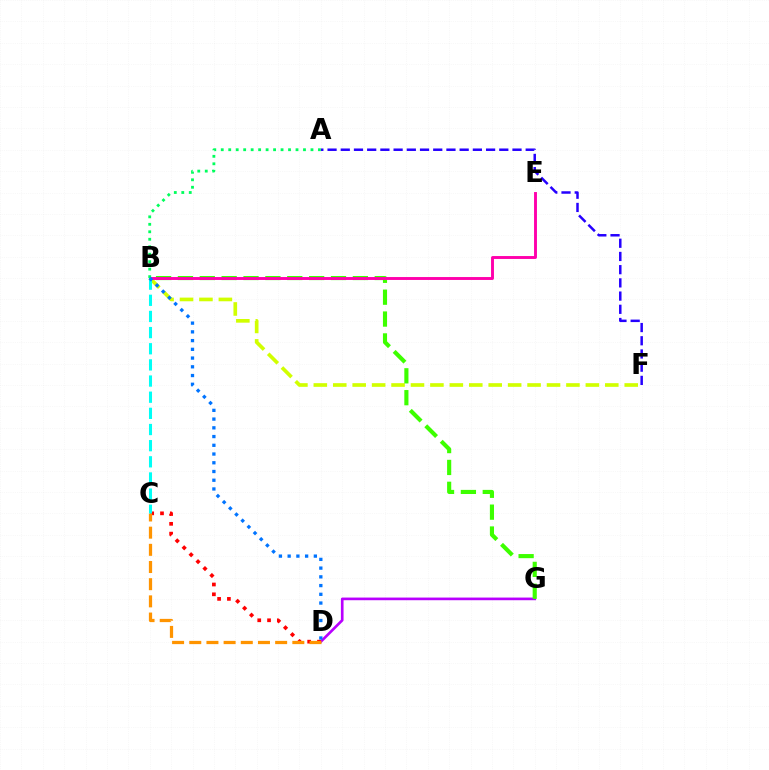{('A', 'F'): [{'color': '#2500ff', 'line_style': 'dashed', 'thickness': 1.79}], ('D', 'G'): [{'color': '#b900ff', 'line_style': 'solid', 'thickness': 1.91}], ('B', 'F'): [{'color': '#d1ff00', 'line_style': 'dashed', 'thickness': 2.64}], ('B', 'G'): [{'color': '#3dff00', 'line_style': 'dashed', 'thickness': 2.97}], ('C', 'D'): [{'color': '#ff0000', 'line_style': 'dotted', 'thickness': 2.66}, {'color': '#ff9400', 'line_style': 'dashed', 'thickness': 2.33}], ('B', 'E'): [{'color': '#ff00ac', 'line_style': 'solid', 'thickness': 2.09}], ('A', 'B'): [{'color': '#00ff5c', 'line_style': 'dotted', 'thickness': 2.03}], ('B', 'C'): [{'color': '#00fff6', 'line_style': 'dashed', 'thickness': 2.19}], ('B', 'D'): [{'color': '#0074ff', 'line_style': 'dotted', 'thickness': 2.37}]}